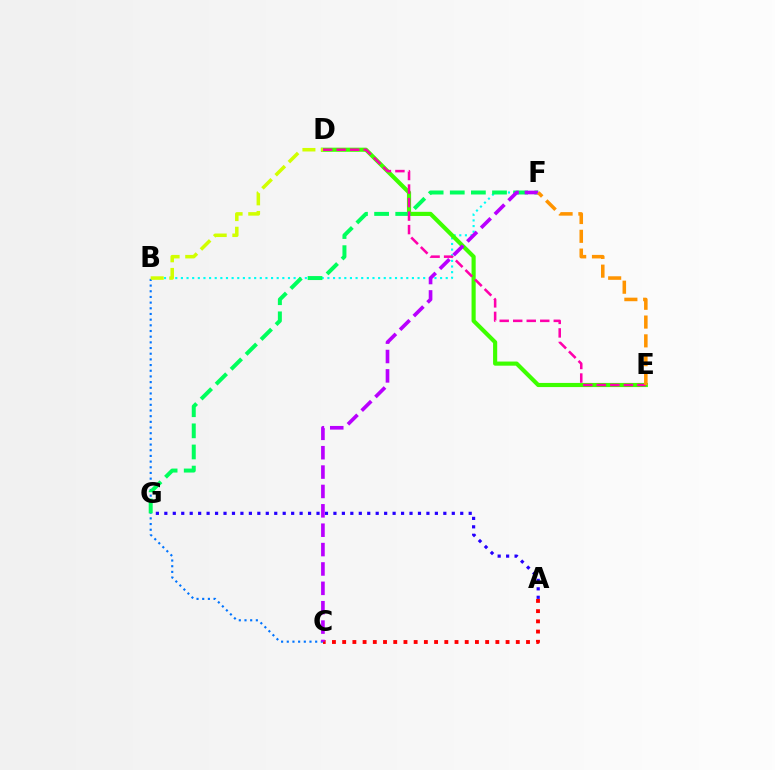{('B', 'F'): [{'color': '#00fff6', 'line_style': 'dotted', 'thickness': 1.53}], ('D', 'E'): [{'color': '#3dff00', 'line_style': 'solid', 'thickness': 2.98}, {'color': '#ff00ac', 'line_style': 'dashed', 'thickness': 1.84}], ('B', 'C'): [{'color': '#0074ff', 'line_style': 'dotted', 'thickness': 1.54}], ('F', 'G'): [{'color': '#00ff5c', 'line_style': 'dashed', 'thickness': 2.87}], ('A', 'C'): [{'color': '#ff0000', 'line_style': 'dotted', 'thickness': 2.78}], ('A', 'G'): [{'color': '#2500ff', 'line_style': 'dotted', 'thickness': 2.3}], ('C', 'F'): [{'color': '#b900ff', 'line_style': 'dashed', 'thickness': 2.63}], ('E', 'F'): [{'color': '#ff9400', 'line_style': 'dashed', 'thickness': 2.55}], ('B', 'D'): [{'color': '#d1ff00', 'line_style': 'dashed', 'thickness': 2.53}]}